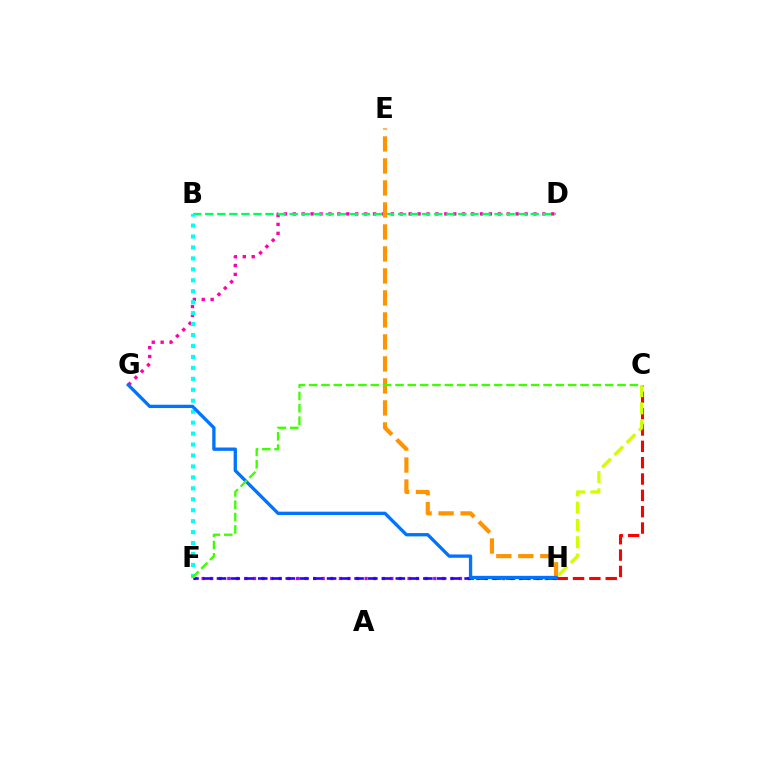{('D', 'G'): [{'color': '#ff00ac', 'line_style': 'dotted', 'thickness': 2.42}], ('B', 'D'): [{'color': '#00ff5c', 'line_style': 'dashed', 'thickness': 1.64}], ('F', 'H'): [{'color': '#b900ff', 'line_style': 'dotted', 'thickness': 2.33}, {'color': '#2500ff', 'line_style': 'dashed', 'thickness': 1.87}], ('B', 'F'): [{'color': '#00fff6', 'line_style': 'dotted', 'thickness': 2.97}], ('E', 'H'): [{'color': '#ff9400', 'line_style': 'dashed', 'thickness': 2.99}], ('C', 'H'): [{'color': '#ff0000', 'line_style': 'dashed', 'thickness': 2.22}, {'color': '#d1ff00', 'line_style': 'dashed', 'thickness': 2.35}], ('G', 'H'): [{'color': '#0074ff', 'line_style': 'solid', 'thickness': 2.38}], ('C', 'F'): [{'color': '#3dff00', 'line_style': 'dashed', 'thickness': 1.68}]}